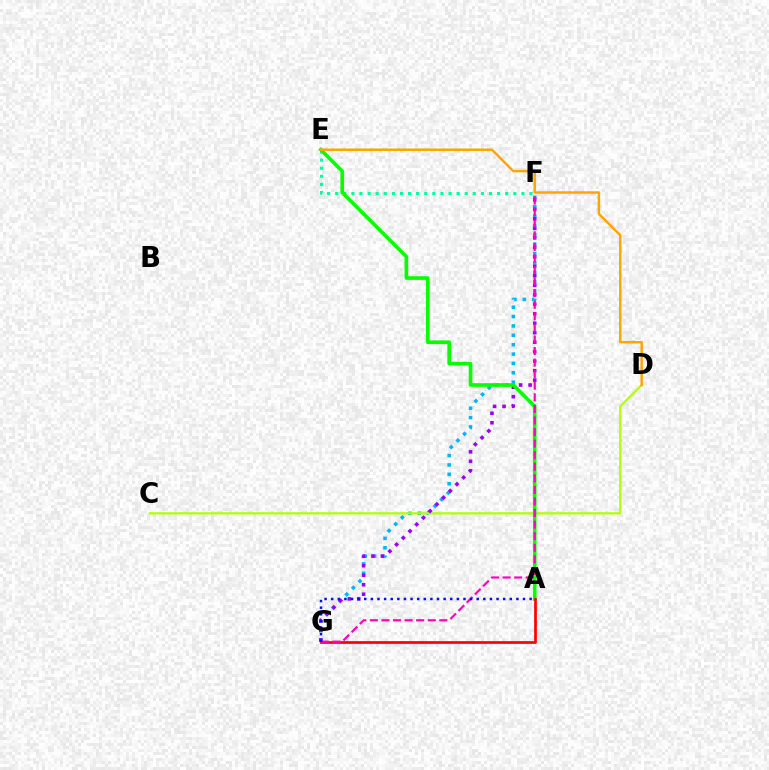{('E', 'F'): [{'color': '#00ff9d', 'line_style': 'dotted', 'thickness': 2.2}], ('F', 'G'): [{'color': '#00b5ff', 'line_style': 'dotted', 'thickness': 2.55}, {'color': '#9b00ff', 'line_style': 'dotted', 'thickness': 2.58}, {'color': '#ff00bd', 'line_style': 'dashed', 'thickness': 1.57}], ('C', 'D'): [{'color': '#b3ff00', 'line_style': 'solid', 'thickness': 1.62}], ('A', 'E'): [{'color': '#08ff00', 'line_style': 'solid', 'thickness': 2.62}], ('A', 'G'): [{'color': '#ff0000', 'line_style': 'solid', 'thickness': 1.96}, {'color': '#0010ff', 'line_style': 'dotted', 'thickness': 1.8}], ('D', 'E'): [{'color': '#ffa500', 'line_style': 'solid', 'thickness': 1.77}]}